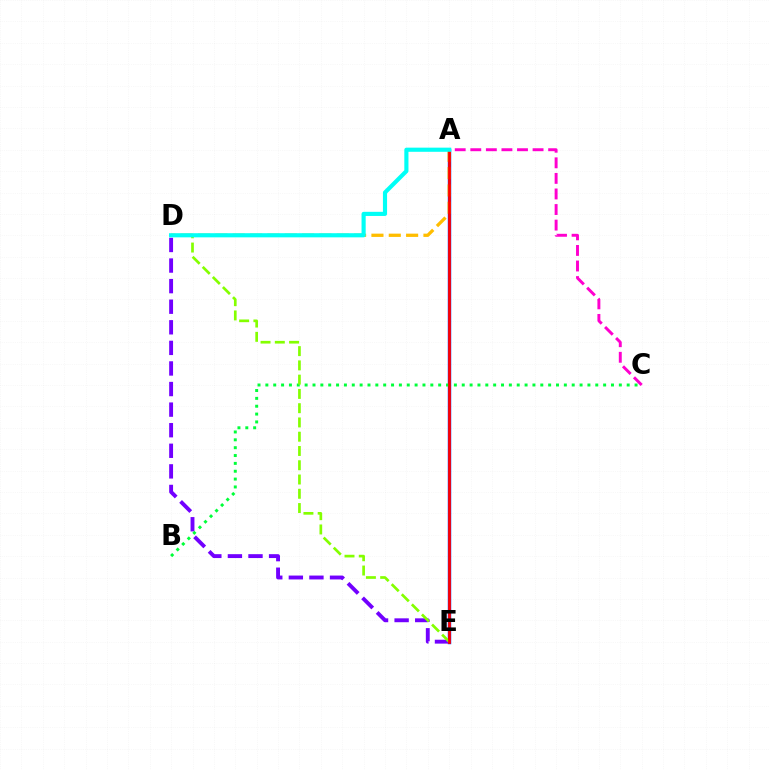{('A', 'E'): [{'color': '#004bff', 'line_style': 'solid', 'thickness': 2.49}, {'color': '#ff0000', 'line_style': 'solid', 'thickness': 1.99}], ('D', 'E'): [{'color': '#7200ff', 'line_style': 'dashed', 'thickness': 2.8}, {'color': '#84ff00', 'line_style': 'dashed', 'thickness': 1.94}], ('A', 'D'): [{'color': '#ffbd00', 'line_style': 'dashed', 'thickness': 2.36}, {'color': '#00fff6', 'line_style': 'solid', 'thickness': 2.98}], ('B', 'C'): [{'color': '#00ff39', 'line_style': 'dotted', 'thickness': 2.13}], ('A', 'C'): [{'color': '#ff00cf', 'line_style': 'dashed', 'thickness': 2.12}]}